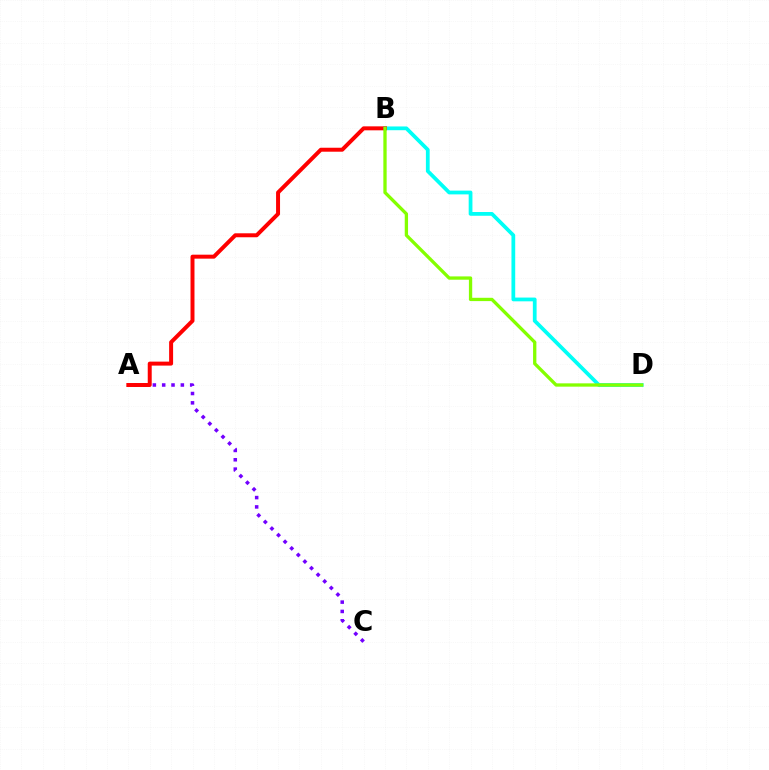{('A', 'C'): [{'color': '#7200ff', 'line_style': 'dotted', 'thickness': 2.54}], ('B', 'D'): [{'color': '#00fff6', 'line_style': 'solid', 'thickness': 2.71}, {'color': '#84ff00', 'line_style': 'solid', 'thickness': 2.38}], ('A', 'B'): [{'color': '#ff0000', 'line_style': 'solid', 'thickness': 2.86}]}